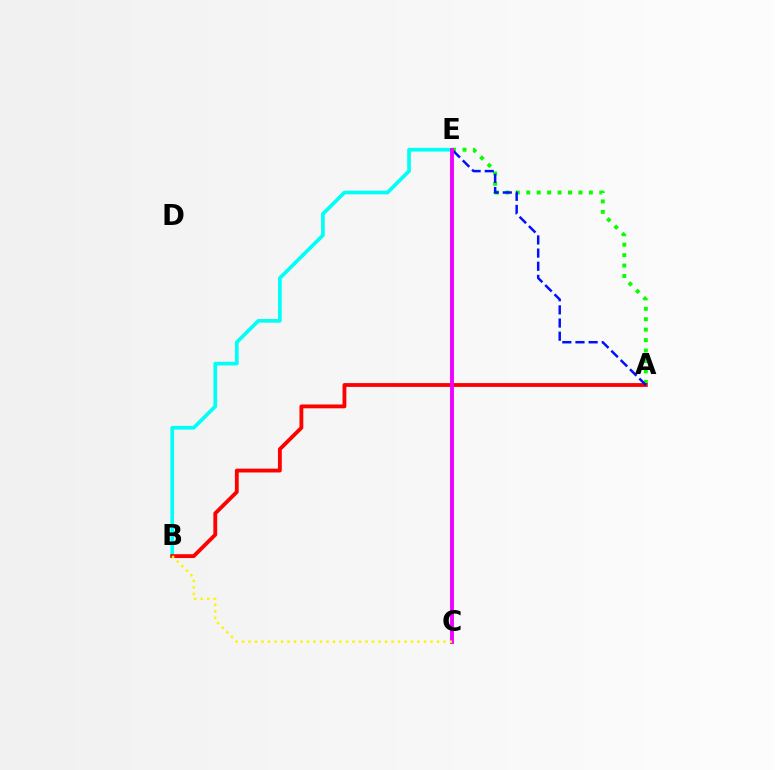{('A', 'E'): [{'color': '#08ff00', 'line_style': 'dotted', 'thickness': 2.84}, {'color': '#0010ff', 'line_style': 'dashed', 'thickness': 1.79}], ('B', 'E'): [{'color': '#00fff6', 'line_style': 'solid', 'thickness': 2.66}], ('A', 'B'): [{'color': '#ff0000', 'line_style': 'solid', 'thickness': 2.76}], ('C', 'E'): [{'color': '#ee00ff', 'line_style': 'solid', 'thickness': 2.8}], ('B', 'C'): [{'color': '#fcf500', 'line_style': 'dotted', 'thickness': 1.77}]}